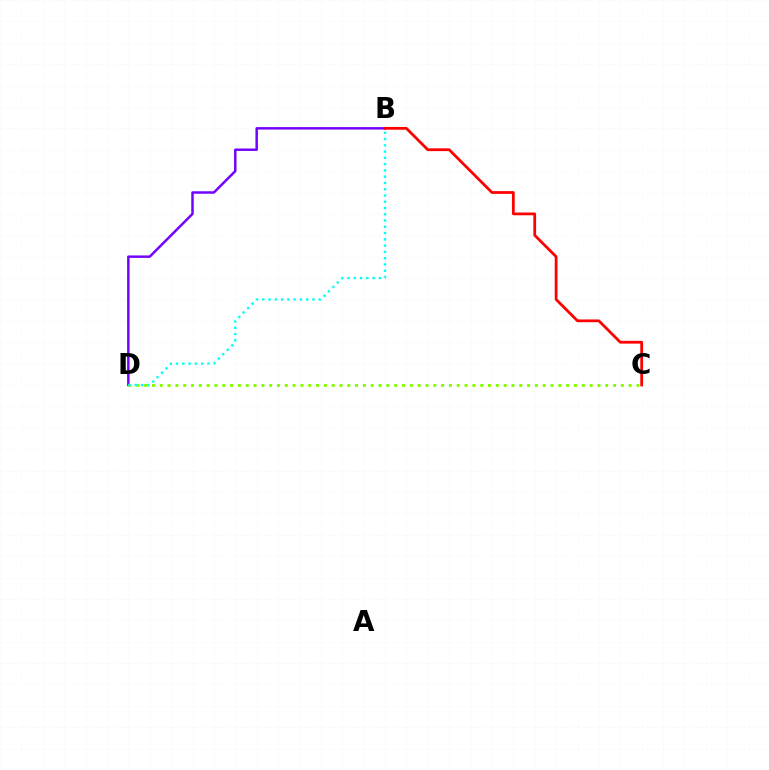{('B', 'D'): [{'color': '#7200ff', 'line_style': 'solid', 'thickness': 1.77}, {'color': '#00fff6', 'line_style': 'dotted', 'thickness': 1.7}], ('B', 'C'): [{'color': '#ff0000', 'line_style': 'solid', 'thickness': 1.98}], ('C', 'D'): [{'color': '#84ff00', 'line_style': 'dotted', 'thickness': 2.12}]}